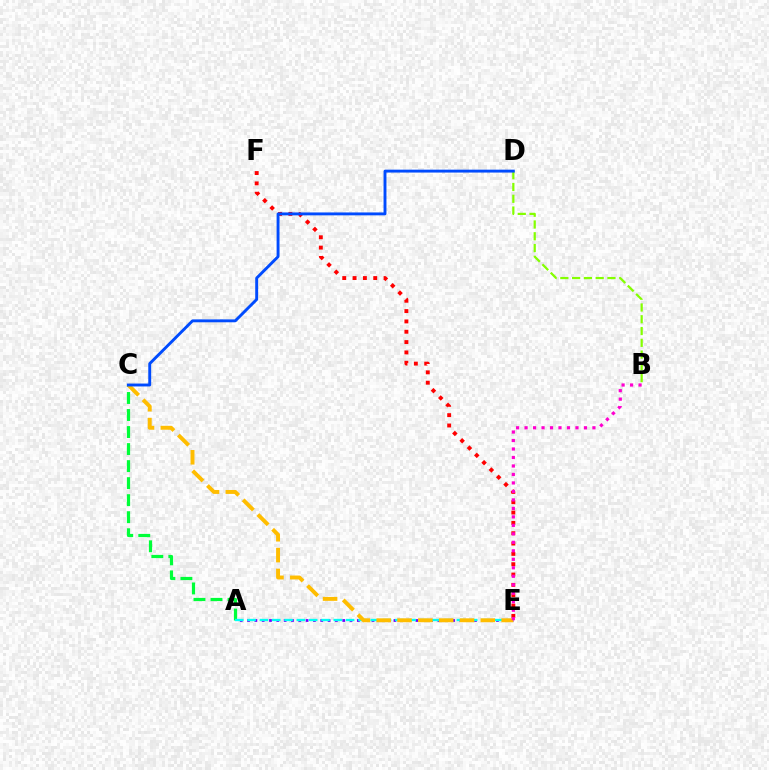{('A', 'C'): [{'color': '#00ff39', 'line_style': 'dashed', 'thickness': 2.31}], ('A', 'E'): [{'color': '#7200ff', 'line_style': 'dotted', 'thickness': 1.99}, {'color': '#00fff6', 'line_style': 'dashed', 'thickness': 1.67}], ('E', 'F'): [{'color': '#ff0000', 'line_style': 'dotted', 'thickness': 2.81}], ('C', 'E'): [{'color': '#ffbd00', 'line_style': 'dashed', 'thickness': 2.83}], ('B', 'D'): [{'color': '#84ff00', 'line_style': 'dashed', 'thickness': 1.6}], ('B', 'E'): [{'color': '#ff00cf', 'line_style': 'dotted', 'thickness': 2.31}], ('C', 'D'): [{'color': '#004bff', 'line_style': 'solid', 'thickness': 2.09}]}